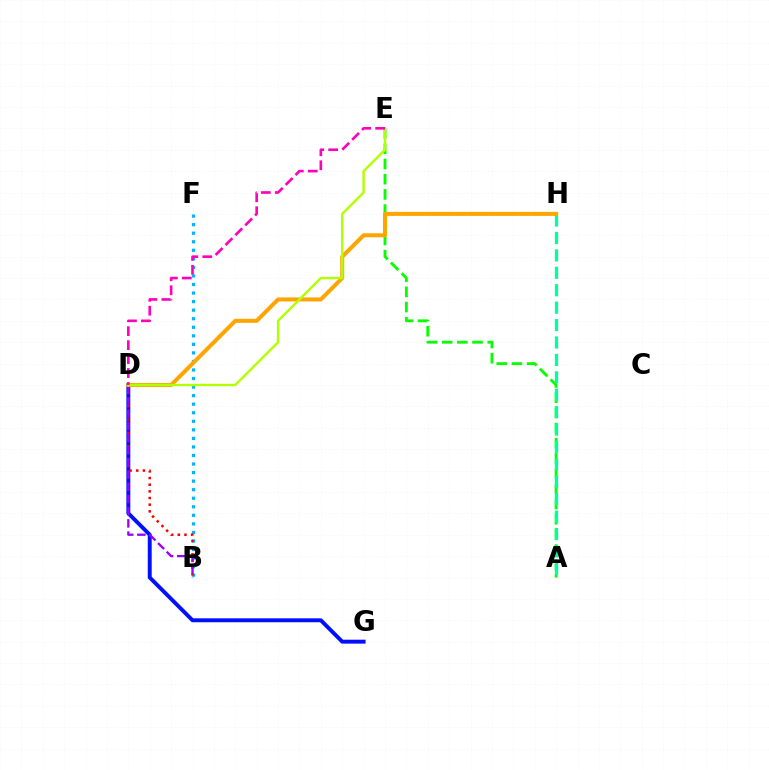{('A', 'E'): [{'color': '#08ff00', 'line_style': 'dashed', 'thickness': 2.06}], ('D', 'G'): [{'color': '#0010ff', 'line_style': 'solid', 'thickness': 2.83}], ('B', 'F'): [{'color': '#00b5ff', 'line_style': 'dotted', 'thickness': 2.32}], ('B', 'D'): [{'color': '#ff0000', 'line_style': 'dotted', 'thickness': 1.81}, {'color': '#9b00ff', 'line_style': 'dashed', 'thickness': 1.66}], ('A', 'H'): [{'color': '#00ff9d', 'line_style': 'dashed', 'thickness': 2.37}], ('D', 'H'): [{'color': '#ffa500', 'line_style': 'solid', 'thickness': 2.9}], ('D', 'E'): [{'color': '#b3ff00', 'line_style': 'solid', 'thickness': 1.72}, {'color': '#ff00bd', 'line_style': 'dashed', 'thickness': 1.89}]}